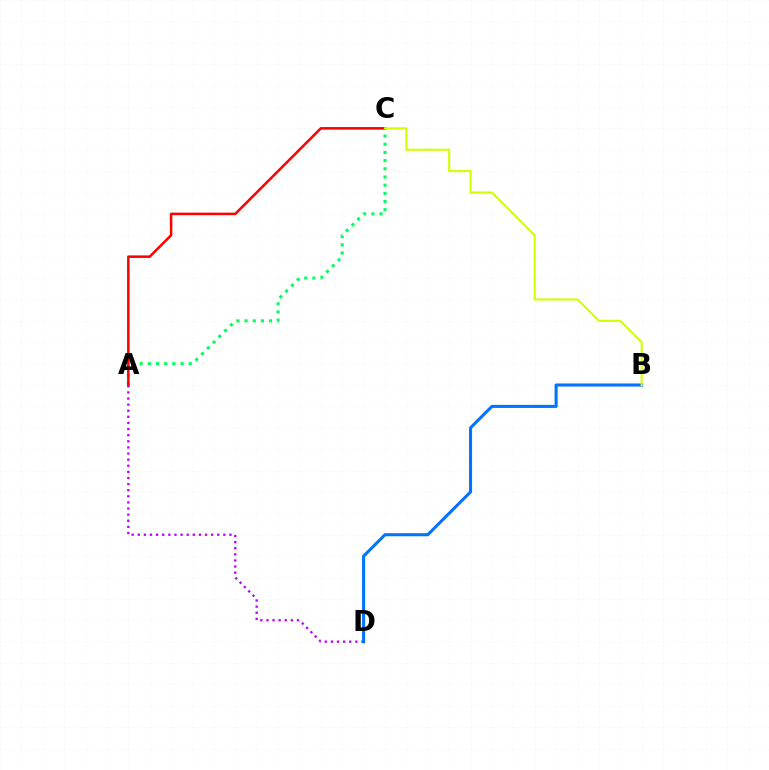{('A', 'D'): [{'color': '#b900ff', 'line_style': 'dotted', 'thickness': 1.66}], ('A', 'C'): [{'color': '#00ff5c', 'line_style': 'dotted', 'thickness': 2.22}, {'color': '#ff0000', 'line_style': 'solid', 'thickness': 1.82}], ('B', 'D'): [{'color': '#0074ff', 'line_style': 'solid', 'thickness': 2.21}], ('B', 'C'): [{'color': '#d1ff00', 'line_style': 'solid', 'thickness': 1.51}]}